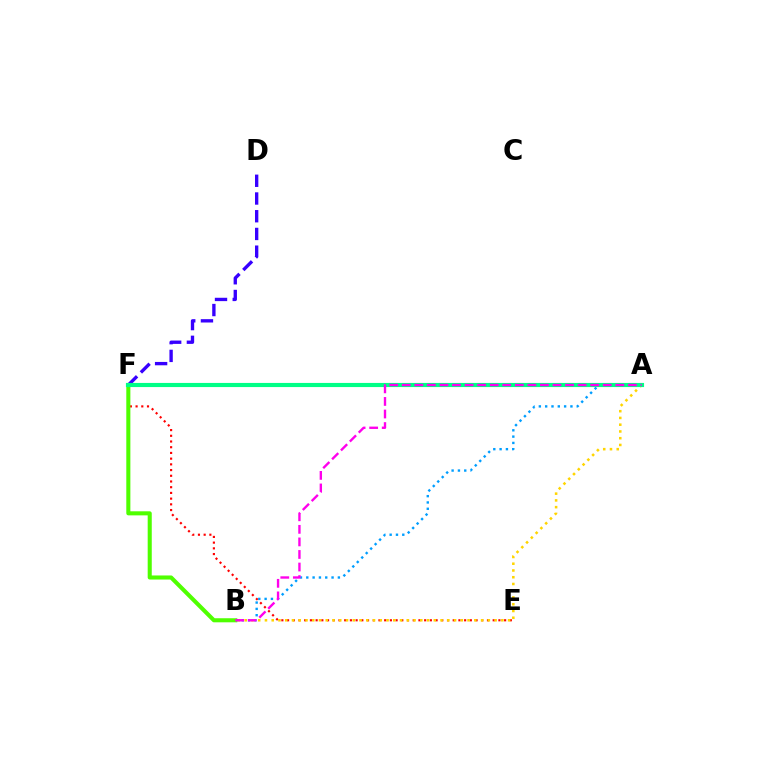{('E', 'F'): [{'color': '#ff0000', 'line_style': 'dotted', 'thickness': 1.55}], ('A', 'B'): [{'color': '#009eff', 'line_style': 'dotted', 'thickness': 1.72}, {'color': '#ffd500', 'line_style': 'dotted', 'thickness': 1.84}, {'color': '#ff00ed', 'line_style': 'dashed', 'thickness': 1.71}], ('D', 'F'): [{'color': '#3700ff', 'line_style': 'dashed', 'thickness': 2.41}], ('B', 'F'): [{'color': '#4fff00', 'line_style': 'solid', 'thickness': 2.93}], ('A', 'F'): [{'color': '#00ff86', 'line_style': 'solid', 'thickness': 2.98}]}